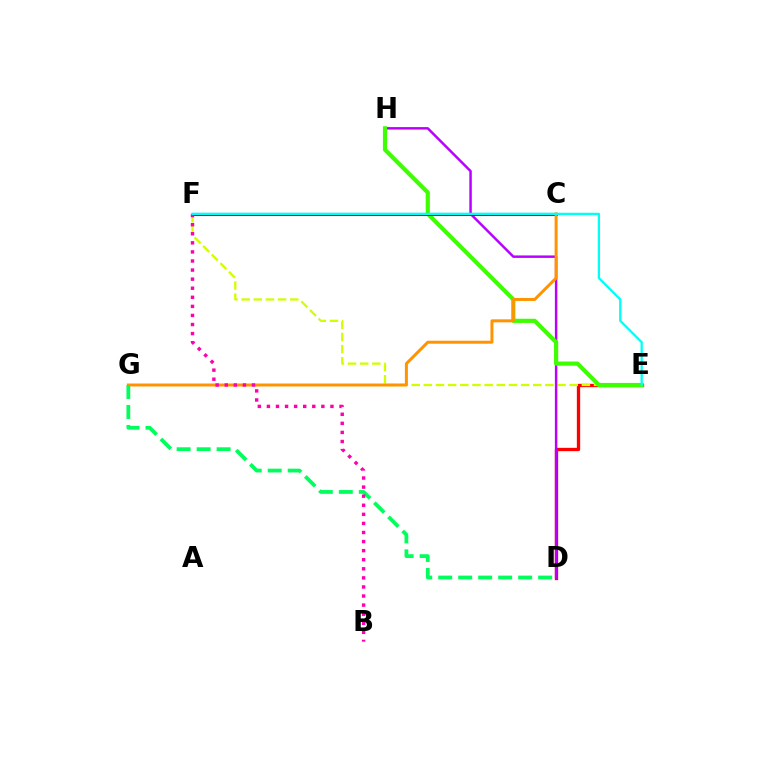{('D', 'E'): [{'color': '#ff0000', 'line_style': 'solid', 'thickness': 2.39}], ('E', 'F'): [{'color': '#d1ff00', 'line_style': 'dashed', 'thickness': 1.65}, {'color': '#00fff6', 'line_style': 'solid', 'thickness': 1.65}], ('D', 'H'): [{'color': '#b900ff', 'line_style': 'solid', 'thickness': 1.77}], ('E', 'H'): [{'color': '#3dff00', 'line_style': 'solid', 'thickness': 2.99}], ('C', 'F'): [{'color': '#2500ff', 'line_style': 'solid', 'thickness': 2.09}, {'color': '#0074ff', 'line_style': 'solid', 'thickness': 1.52}], ('C', 'G'): [{'color': '#ff9400', 'line_style': 'solid', 'thickness': 2.15}], ('D', 'G'): [{'color': '#00ff5c', 'line_style': 'dashed', 'thickness': 2.72}], ('B', 'F'): [{'color': '#ff00ac', 'line_style': 'dotted', 'thickness': 2.47}]}